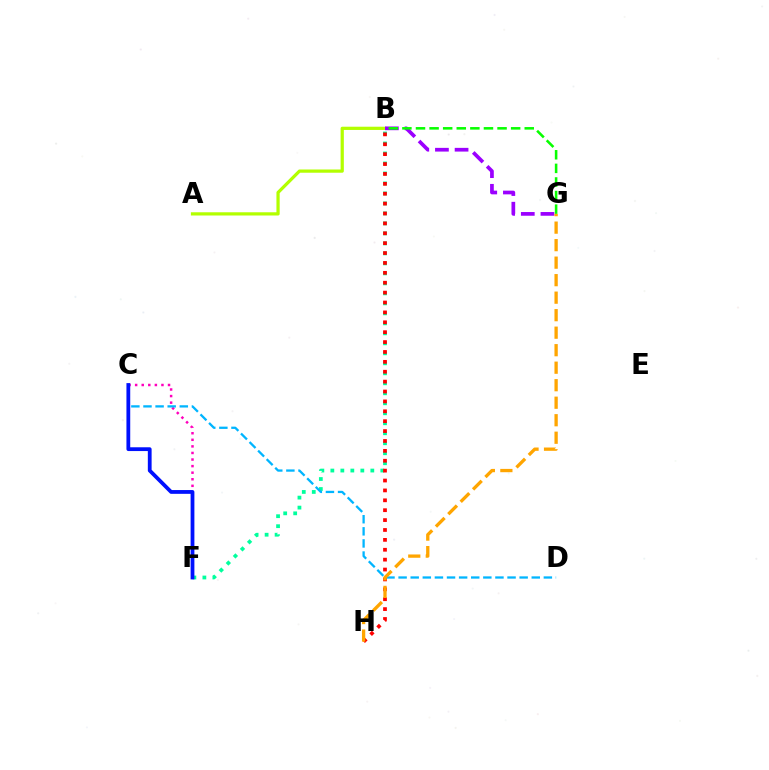{('A', 'B'): [{'color': '#b3ff00', 'line_style': 'solid', 'thickness': 2.32}], ('B', 'F'): [{'color': '#00ff9d', 'line_style': 'dotted', 'thickness': 2.72}], ('C', 'F'): [{'color': '#ff00bd', 'line_style': 'dotted', 'thickness': 1.79}, {'color': '#0010ff', 'line_style': 'solid', 'thickness': 2.73}], ('B', 'G'): [{'color': '#9b00ff', 'line_style': 'dashed', 'thickness': 2.67}, {'color': '#08ff00', 'line_style': 'dashed', 'thickness': 1.85}], ('B', 'H'): [{'color': '#ff0000', 'line_style': 'dotted', 'thickness': 2.69}], ('C', 'D'): [{'color': '#00b5ff', 'line_style': 'dashed', 'thickness': 1.64}], ('G', 'H'): [{'color': '#ffa500', 'line_style': 'dashed', 'thickness': 2.38}]}